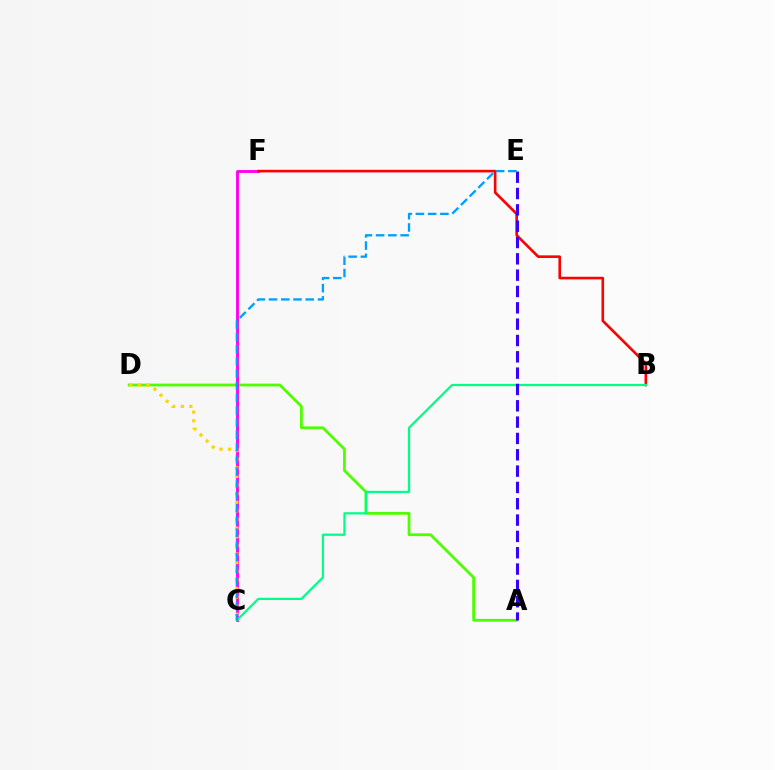{('A', 'D'): [{'color': '#4fff00', 'line_style': 'solid', 'thickness': 2.0}], ('C', 'F'): [{'color': '#ff00ed', 'line_style': 'solid', 'thickness': 2.06}], ('B', 'F'): [{'color': '#ff0000', 'line_style': 'solid', 'thickness': 1.89}], ('C', 'D'): [{'color': '#ffd500', 'line_style': 'dotted', 'thickness': 2.34}], ('B', 'C'): [{'color': '#00ff86', 'line_style': 'solid', 'thickness': 1.61}], ('A', 'E'): [{'color': '#3700ff', 'line_style': 'dashed', 'thickness': 2.22}], ('C', 'E'): [{'color': '#009eff', 'line_style': 'dashed', 'thickness': 1.66}]}